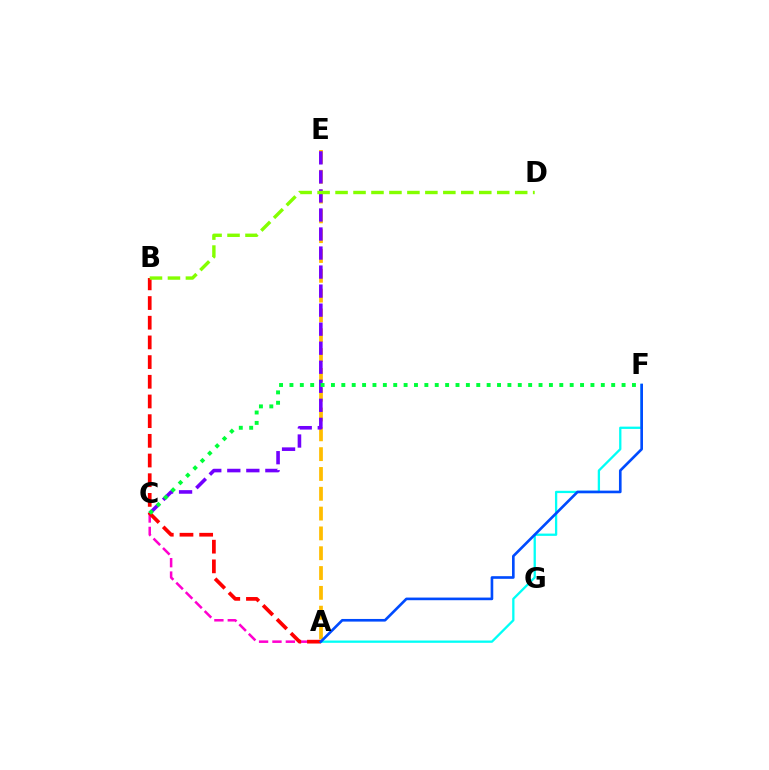{('A', 'C'): [{'color': '#ff00cf', 'line_style': 'dashed', 'thickness': 1.82}], ('A', 'E'): [{'color': '#ffbd00', 'line_style': 'dashed', 'thickness': 2.69}], ('C', 'E'): [{'color': '#7200ff', 'line_style': 'dashed', 'thickness': 2.59}], ('A', 'F'): [{'color': '#00fff6', 'line_style': 'solid', 'thickness': 1.65}, {'color': '#004bff', 'line_style': 'solid', 'thickness': 1.9}], ('A', 'B'): [{'color': '#ff0000', 'line_style': 'dashed', 'thickness': 2.67}], ('B', 'D'): [{'color': '#84ff00', 'line_style': 'dashed', 'thickness': 2.44}], ('C', 'F'): [{'color': '#00ff39', 'line_style': 'dotted', 'thickness': 2.82}]}